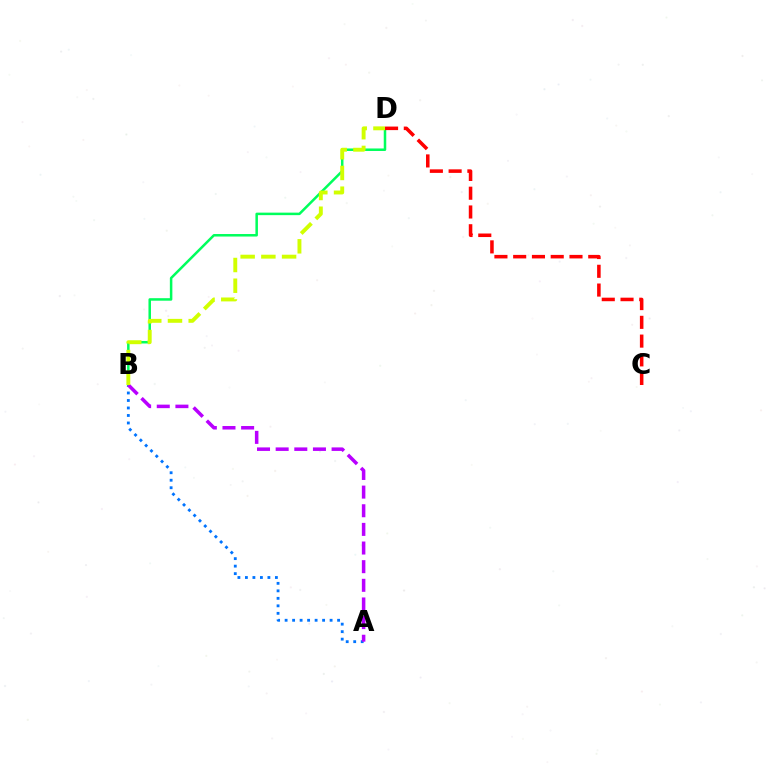{('A', 'B'): [{'color': '#0074ff', 'line_style': 'dotted', 'thickness': 2.04}, {'color': '#b900ff', 'line_style': 'dashed', 'thickness': 2.53}], ('B', 'D'): [{'color': '#00ff5c', 'line_style': 'solid', 'thickness': 1.81}, {'color': '#d1ff00', 'line_style': 'dashed', 'thickness': 2.81}], ('C', 'D'): [{'color': '#ff0000', 'line_style': 'dashed', 'thickness': 2.55}]}